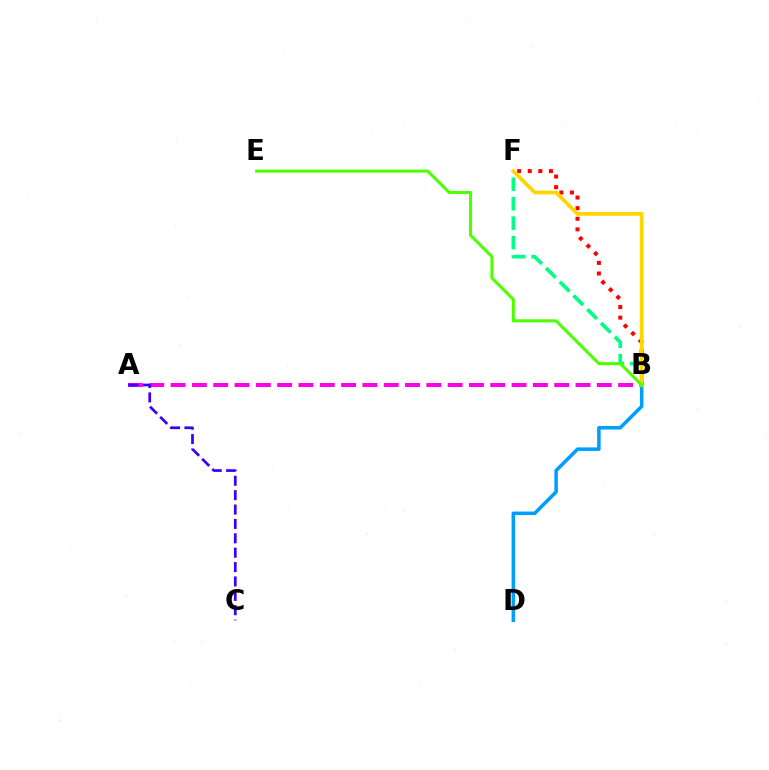{('A', 'B'): [{'color': '#ff00ed', 'line_style': 'dashed', 'thickness': 2.9}], ('B', 'D'): [{'color': '#009eff', 'line_style': 'solid', 'thickness': 2.55}], ('B', 'F'): [{'color': '#00ff86', 'line_style': 'dashed', 'thickness': 2.64}, {'color': '#ff0000', 'line_style': 'dotted', 'thickness': 2.88}, {'color': '#ffd500', 'line_style': 'solid', 'thickness': 2.68}], ('B', 'E'): [{'color': '#4fff00', 'line_style': 'solid', 'thickness': 2.2}], ('A', 'C'): [{'color': '#3700ff', 'line_style': 'dashed', 'thickness': 1.95}]}